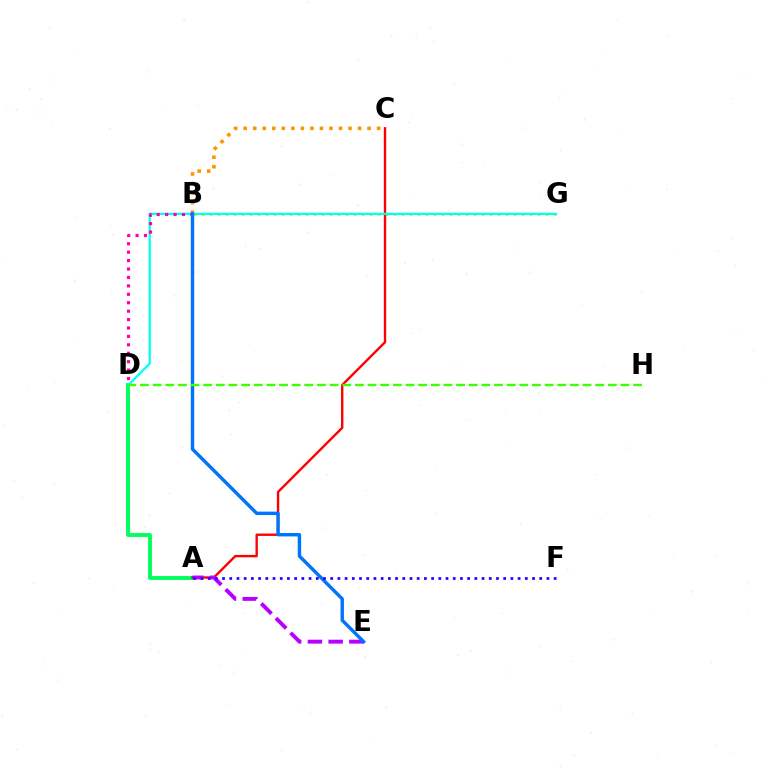{('A', 'D'): [{'color': '#00ff5c', 'line_style': 'solid', 'thickness': 2.78}], ('B', 'G'): [{'color': '#d1ff00', 'line_style': 'dotted', 'thickness': 2.17}], ('B', 'C'): [{'color': '#ff9400', 'line_style': 'dotted', 'thickness': 2.59}], ('A', 'C'): [{'color': '#ff0000', 'line_style': 'solid', 'thickness': 1.72}], ('D', 'G'): [{'color': '#00fff6', 'line_style': 'solid', 'thickness': 1.64}], ('A', 'E'): [{'color': '#b900ff', 'line_style': 'dashed', 'thickness': 2.82}], ('B', 'D'): [{'color': '#ff00ac', 'line_style': 'dotted', 'thickness': 2.29}], ('B', 'E'): [{'color': '#0074ff', 'line_style': 'solid', 'thickness': 2.45}], ('A', 'F'): [{'color': '#2500ff', 'line_style': 'dotted', 'thickness': 1.96}], ('D', 'H'): [{'color': '#3dff00', 'line_style': 'dashed', 'thickness': 1.72}]}